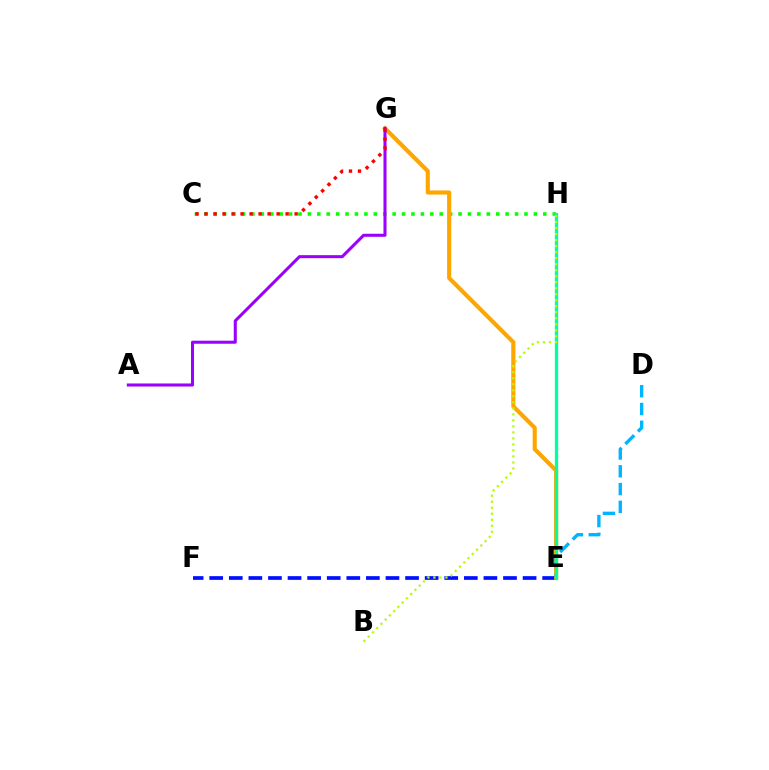{('E', 'H'): [{'color': '#ff00bd', 'line_style': 'dotted', 'thickness': 1.95}, {'color': '#00ff9d', 'line_style': 'solid', 'thickness': 2.38}], ('E', 'F'): [{'color': '#0010ff', 'line_style': 'dashed', 'thickness': 2.66}], ('C', 'H'): [{'color': '#08ff00', 'line_style': 'dotted', 'thickness': 2.56}], ('E', 'G'): [{'color': '#ffa500', 'line_style': 'solid', 'thickness': 2.97}], ('A', 'G'): [{'color': '#9b00ff', 'line_style': 'solid', 'thickness': 2.19}], ('D', 'E'): [{'color': '#00b5ff', 'line_style': 'dashed', 'thickness': 2.42}], ('C', 'G'): [{'color': '#ff0000', 'line_style': 'dotted', 'thickness': 2.45}], ('B', 'H'): [{'color': '#b3ff00', 'line_style': 'dotted', 'thickness': 1.63}]}